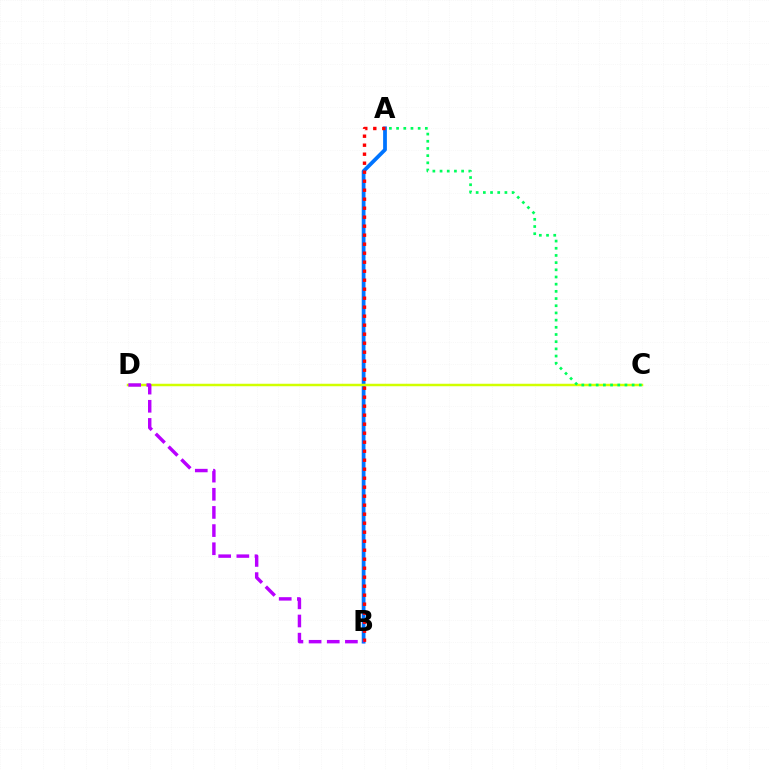{('A', 'B'): [{'color': '#0074ff', 'line_style': 'solid', 'thickness': 2.71}, {'color': '#ff0000', 'line_style': 'dotted', 'thickness': 2.45}], ('C', 'D'): [{'color': '#d1ff00', 'line_style': 'solid', 'thickness': 1.79}], ('A', 'C'): [{'color': '#00ff5c', 'line_style': 'dotted', 'thickness': 1.95}], ('B', 'D'): [{'color': '#b900ff', 'line_style': 'dashed', 'thickness': 2.47}]}